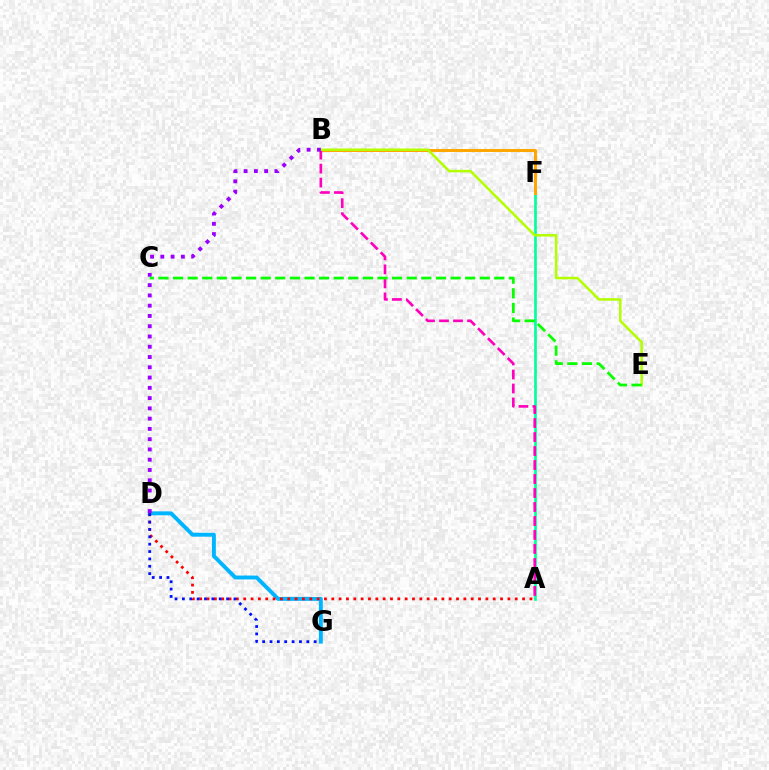{('D', 'G'): [{'color': '#00b5ff', 'line_style': 'solid', 'thickness': 2.82}, {'color': '#0010ff', 'line_style': 'dotted', 'thickness': 2.0}], ('A', 'F'): [{'color': '#00ff9d', 'line_style': 'solid', 'thickness': 1.92}], ('B', 'F'): [{'color': '#ffa500', 'line_style': 'solid', 'thickness': 2.13}], ('A', 'D'): [{'color': '#ff0000', 'line_style': 'dotted', 'thickness': 1.99}], ('A', 'B'): [{'color': '#ff00bd', 'line_style': 'dashed', 'thickness': 1.9}], ('B', 'E'): [{'color': '#b3ff00', 'line_style': 'solid', 'thickness': 1.81}], ('B', 'D'): [{'color': '#9b00ff', 'line_style': 'dotted', 'thickness': 2.79}], ('C', 'E'): [{'color': '#08ff00', 'line_style': 'dashed', 'thickness': 1.98}]}